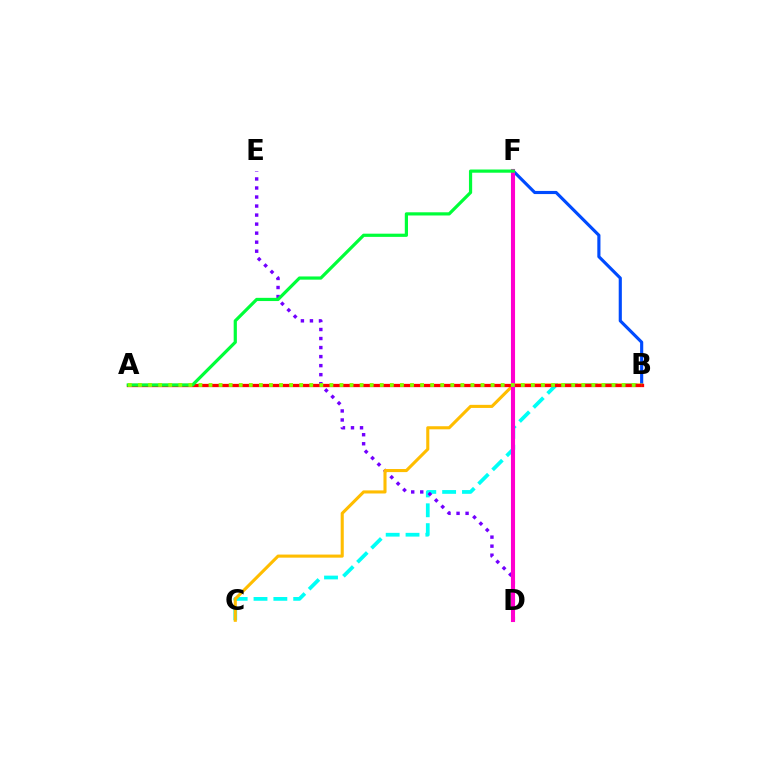{('B', 'F'): [{'color': '#004bff', 'line_style': 'solid', 'thickness': 2.26}], ('B', 'C'): [{'color': '#00fff6', 'line_style': 'dashed', 'thickness': 2.7}, {'color': '#ffbd00', 'line_style': 'solid', 'thickness': 2.22}], ('D', 'E'): [{'color': '#7200ff', 'line_style': 'dotted', 'thickness': 2.45}], ('A', 'B'): [{'color': '#ff0000', 'line_style': 'solid', 'thickness': 2.36}, {'color': '#84ff00', 'line_style': 'dotted', 'thickness': 2.74}], ('D', 'F'): [{'color': '#ff00cf', 'line_style': 'solid', 'thickness': 2.94}], ('A', 'F'): [{'color': '#00ff39', 'line_style': 'solid', 'thickness': 2.31}]}